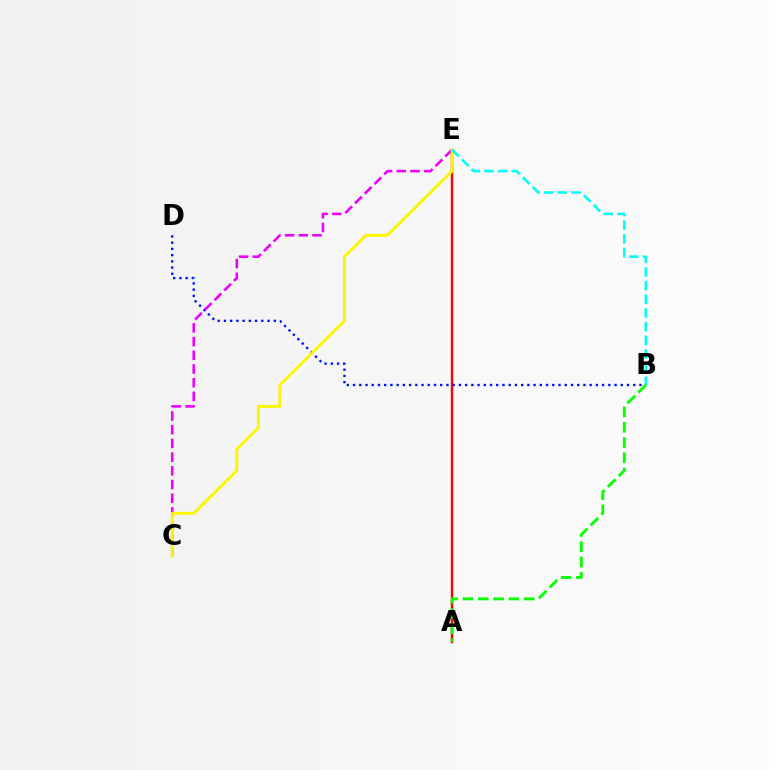{('A', 'E'): [{'color': '#ff0000', 'line_style': 'solid', 'thickness': 1.73}], ('B', 'D'): [{'color': '#0010ff', 'line_style': 'dotted', 'thickness': 1.69}], ('C', 'E'): [{'color': '#ee00ff', 'line_style': 'dashed', 'thickness': 1.86}, {'color': '#fcf500', 'line_style': 'solid', 'thickness': 2.08}], ('B', 'E'): [{'color': '#00fff6', 'line_style': 'dashed', 'thickness': 1.86}], ('A', 'B'): [{'color': '#08ff00', 'line_style': 'dashed', 'thickness': 2.08}]}